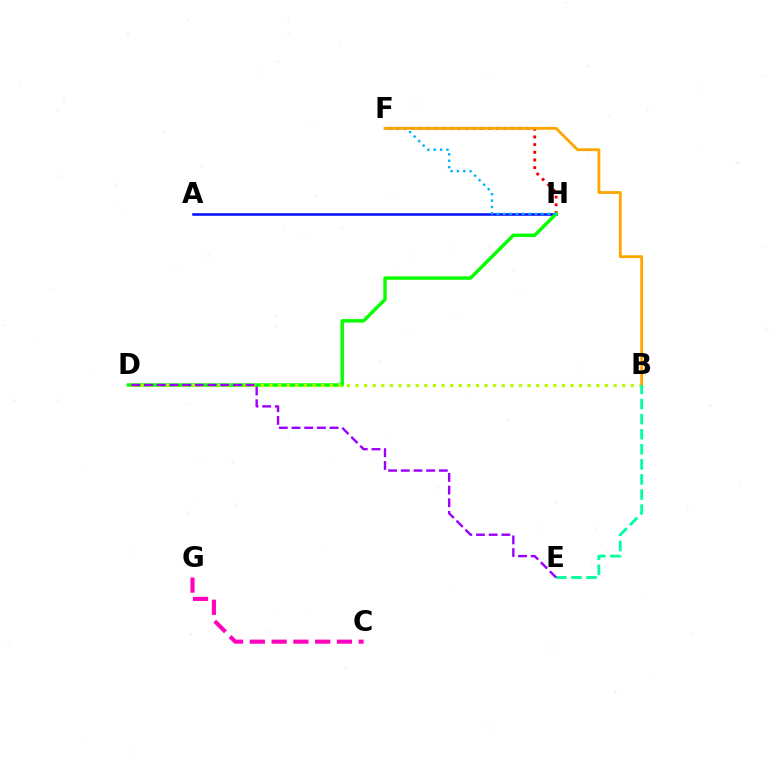{('F', 'H'): [{'color': '#ff0000', 'line_style': 'dotted', 'thickness': 2.08}, {'color': '#00b5ff', 'line_style': 'dotted', 'thickness': 1.73}], ('A', 'H'): [{'color': '#0010ff', 'line_style': 'solid', 'thickness': 1.83}], ('D', 'H'): [{'color': '#08ff00', 'line_style': 'solid', 'thickness': 2.47}], ('B', 'D'): [{'color': '#b3ff00', 'line_style': 'dotted', 'thickness': 2.34}], ('B', 'F'): [{'color': '#ffa500', 'line_style': 'solid', 'thickness': 2.03}], ('C', 'G'): [{'color': '#ff00bd', 'line_style': 'dashed', 'thickness': 2.96}], ('B', 'E'): [{'color': '#00ff9d', 'line_style': 'dashed', 'thickness': 2.05}], ('D', 'E'): [{'color': '#9b00ff', 'line_style': 'dashed', 'thickness': 1.72}]}